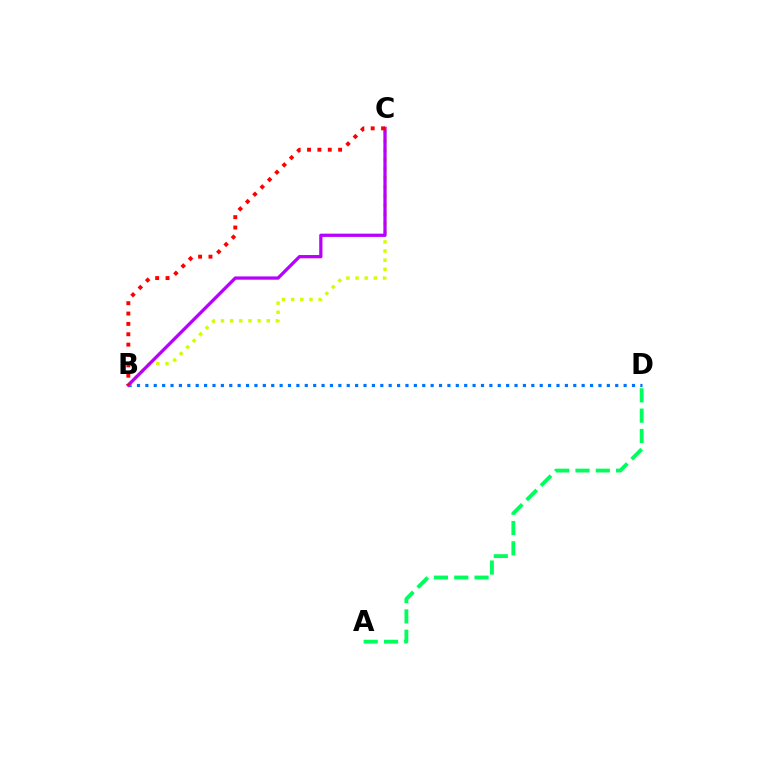{('A', 'D'): [{'color': '#00ff5c', 'line_style': 'dashed', 'thickness': 2.76}], ('B', 'D'): [{'color': '#0074ff', 'line_style': 'dotted', 'thickness': 2.28}], ('B', 'C'): [{'color': '#d1ff00', 'line_style': 'dotted', 'thickness': 2.49}, {'color': '#b900ff', 'line_style': 'solid', 'thickness': 2.35}, {'color': '#ff0000', 'line_style': 'dotted', 'thickness': 2.81}]}